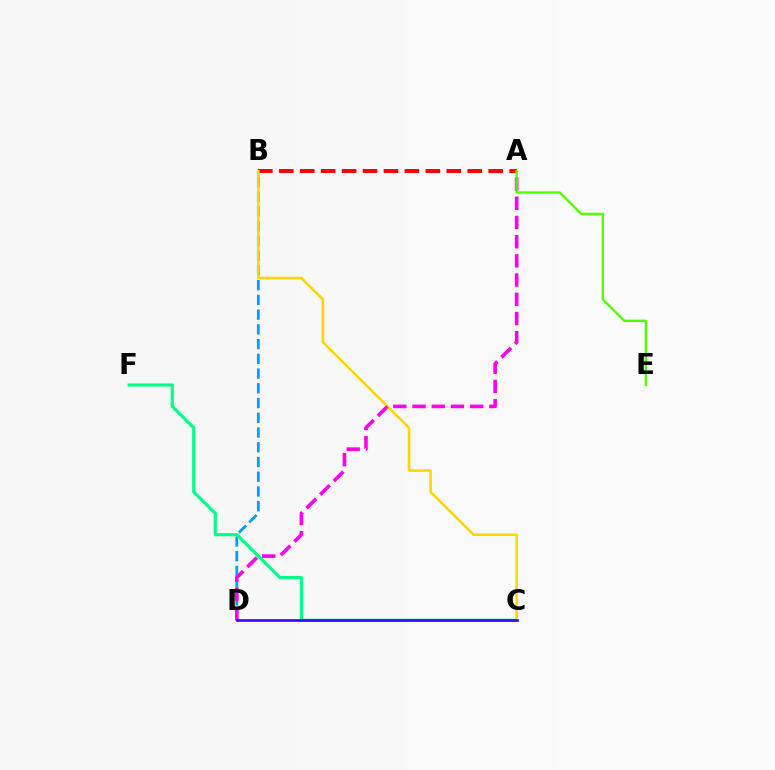{('B', 'D'): [{'color': '#009eff', 'line_style': 'dashed', 'thickness': 2.0}], ('A', 'B'): [{'color': '#ff0000', 'line_style': 'dashed', 'thickness': 2.85}], ('C', 'F'): [{'color': '#00ff86', 'line_style': 'solid', 'thickness': 2.26}], ('B', 'C'): [{'color': '#ffd500', 'line_style': 'solid', 'thickness': 1.85}], ('A', 'D'): [{'color': '#ff00ed', 'line_style': 'dashed', 'thickness': 2.61}], ('A', 'E'): [{'color': '#4fff00', 'line_style': 'solid', 'thickness': 1.67}], ('C', 'D'): [{'color': '#3700ff', 'line_style': 'solid', 'thickness': 1.87}]}